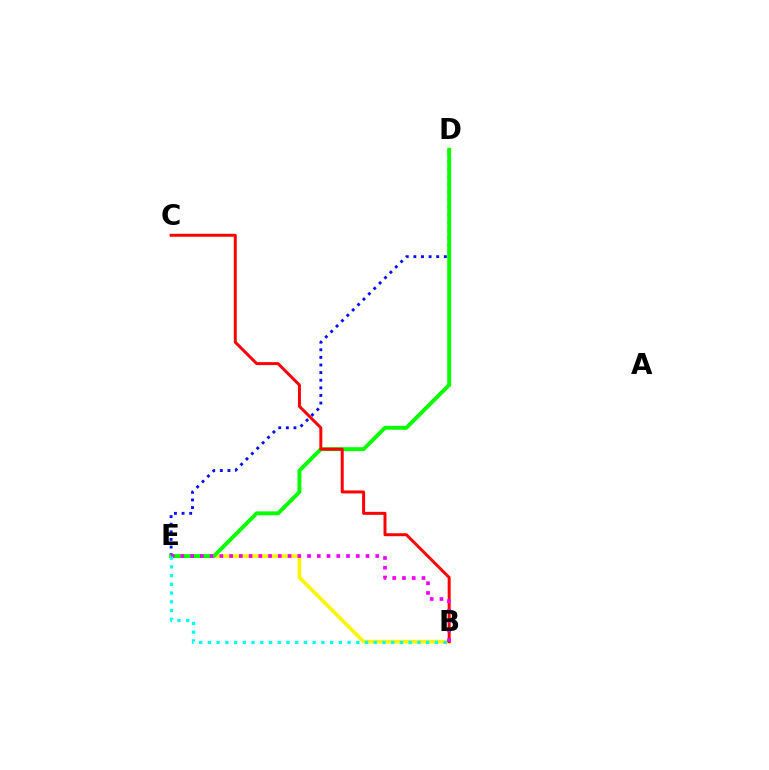{('B', 'E'): [{'color': '#fcf500', 'line_style': 'solid', 'thickness': 2.62}, {'color': '#ee00ff', 'line_style': 'dotted', 'thickness': 2.65}, {'color': '#00fff6', 'line_style': 'dotted', 'thickness': 2.37}], ('D', 'E'): [{'color': '#0010ff', 'line_style': 'dotted', 'thickness': 2.07}, {'color': '#08ff00', 'line_style': 'solid', 'thickness': 2.82}], ('B', 'C'): [{'color': '#ff0000', 'line_style': 'solid', 'thickness': 2.14}]}